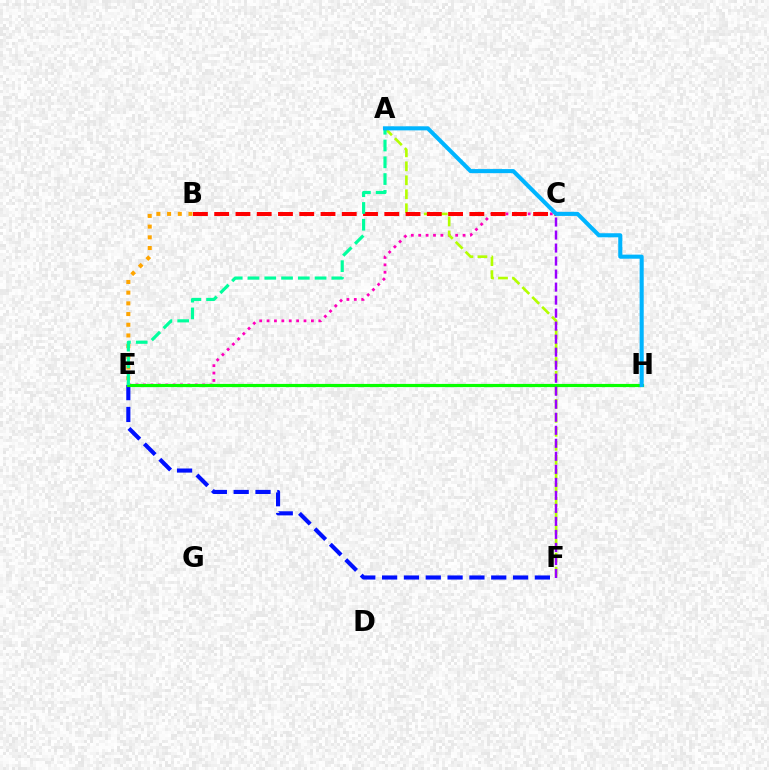{('B', 'E'): [{'color': '#ffa500', 'line_style': 'dotted', 'thickness': 2.91}], ('C', 'E'): [{'color': '#ff00bd', 'line_style': 'dotted', 'thickness': 2.01}], ('A', 'F'): [{'color': '#b3ff00', 'line_style': 'dashed', 'thickness': 1.9}], ('E', 'F'): [{'color': '#0010ff', 'line_style': 'dashed', 'thickness': 2.96}], ('E', 'H'): [{'color': '#08ff00', 'line_style': 'solid', 'thickness': 2.28}], ('C', 'F'): [{'color': '#9b00ff', 'line_style': 'dashed', 'thickness': 1.77}], ('B', 'C'): [{'color': '#ff0000', 'line_style': 'dashed', 'thickness': 2.89}], ('A', 'E'): [{'color': '#00ff9d', 'line_style': 'dashed', 'thickness': 2.28}], ('A', 'H'): [{'color': '#00b5ff', 'line_style': 'solid', 'thickness': 2.93}]}